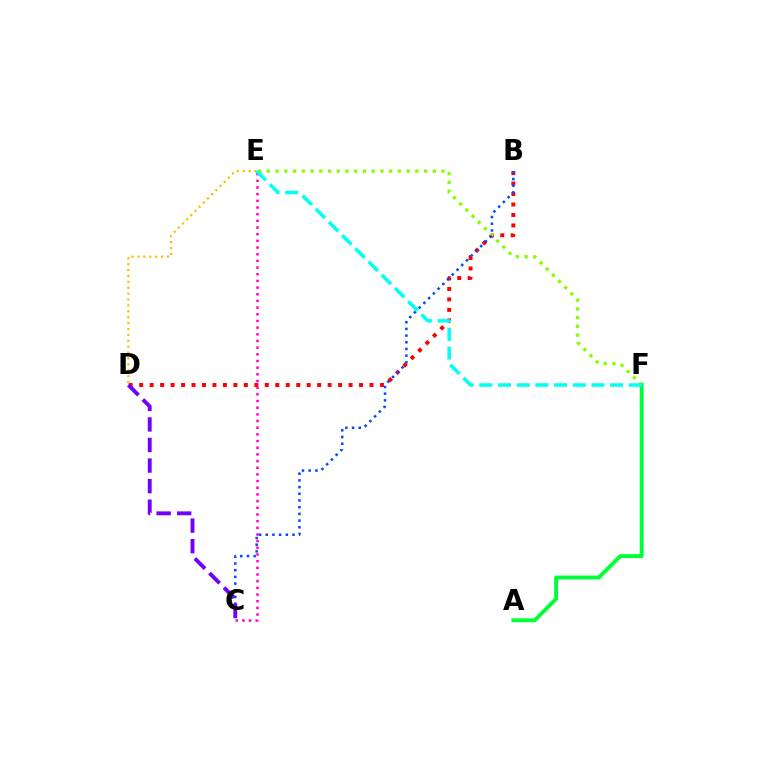{('B', 'D'): [{'color': '#ff0000', 'line_style': 'dotted', 'thickness': 2.84}], ('D', 'E'): [{'color': '#ffbd00', 'line_style': 'dotted', 'thickness': 1.6}], ('E', 'F'): [{'color': '#84ff00', 'line_style': 'dotted', 'thickness': 2.37}, {'color': '#00fff6', 'line_style': 'dashed', 'thickness': 2.54}], ('C', 'E'): [{'color': '#ff00cf', 'line_style': 'dotted', 'thickness': 1.81}], ('B', 'C'): [{'color': '#004bff', 'line_style': 'dotted', 'thickness': 1.82}], ('C', 'D'): [{'color': '#7200ff', 'line_style': 'dashed', 'thickness': 2.79}], ('A', 'F'): [{'color': '#00ff39', 'line_style': 'solid', 'thickness': 2.81}]}